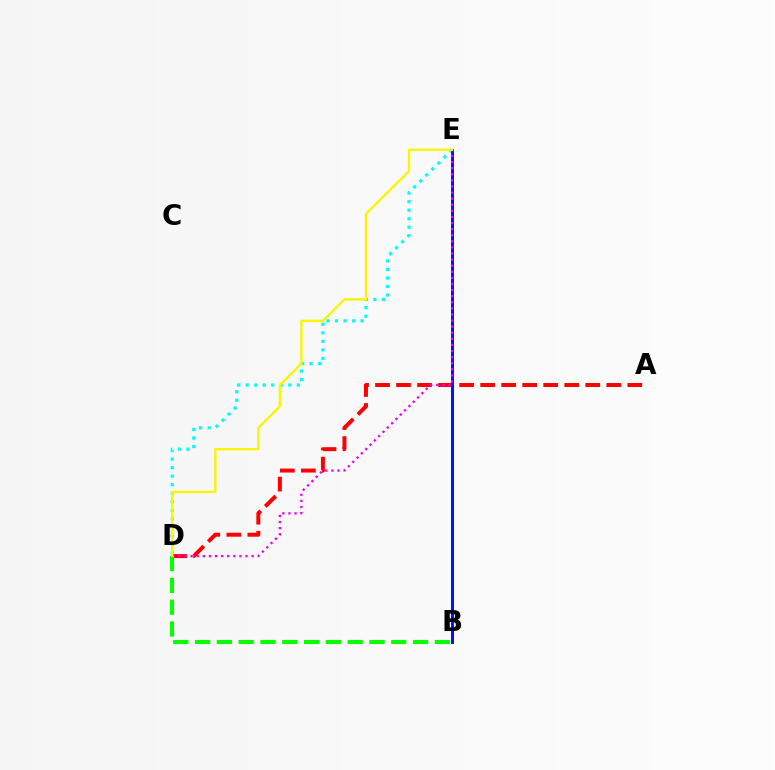{('D', 'E'): [{'color': '#00fff6', 'line_style': 'dotted', 'thickness': 2.32}, {'color': '#ee00ff', 'line_style': 'dotted', 'thickness': 1.66}, {'color': '#fcf500', 'line_style': 'solid', 'thickness': 1.69}], ('A', 'D'): [{'color': '#ff0000', 'line_style': 'dashed', 'thickness': 2.86}], ('B', 'E'): [{'color': '#0010ff', 'line_style': 'solid', 'thickness': 2.13}], ('B', 'D'): [{'color': '#08ff00', 'line_style': 'dashed', 'thickness': 2.96}]}